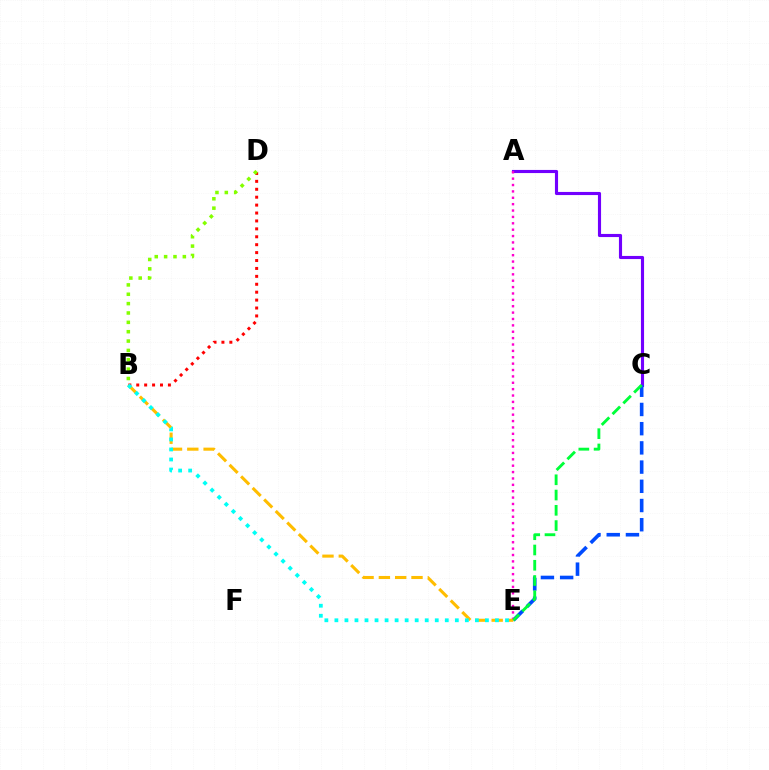{('A', 'C'): [{'color': '#7200ff', 'line_style': 'solid', 'thickness': 2.25}], ('C', 'E'): [{'color': '#004bff', 'line_style': 'dashed', 'thickness': 2.61}, {'color': '#00ff39', 'line_style': 'dashed', 'thickness': 2.07}], ('A', 'E'): [{'color': '#ff00cf', 'line_style': 'dotted', 'thickness': 1.73}], ('B', 'D'): [{'color': '#ff0000', 'line_style': 'dotted', 'thickness': 2.15}, {'color': '#84ff00', 'line_style': 'dotted', 'thickness': 2.54}], ('B', 'E'): [{'color': '#ffbd00', 'line_style': 'dashed', 'thickness': 2.22}, {'color': '#00fff6', 'line_style': 'dotted', 'thickness': 2.73}]}